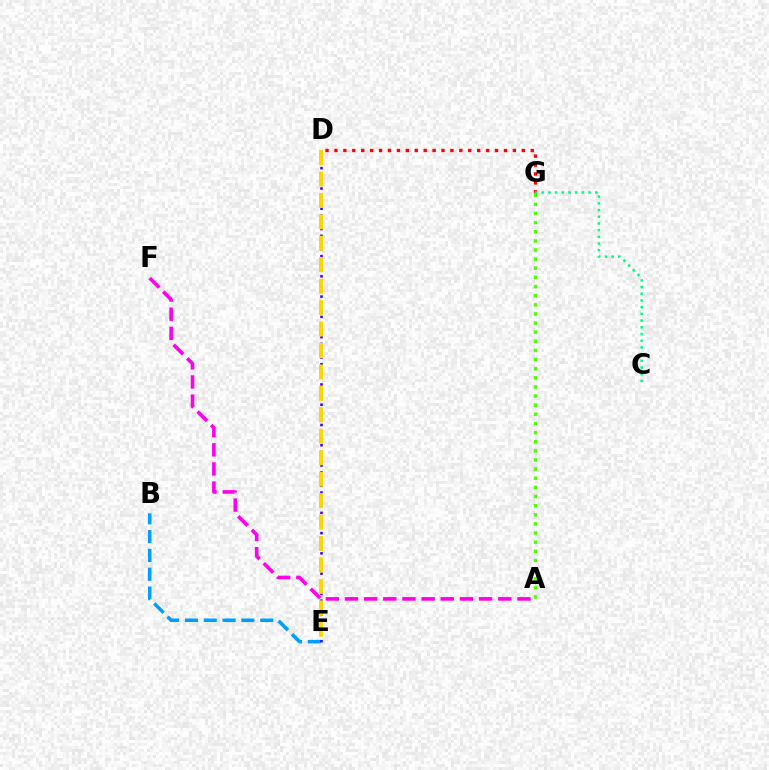{('D', 'G'): [{'color': '#ff0000', 'line_style': 'dotted', 'thickness': 2.42}], ('B', 'E'): [{'color': '#009eff', 'line_style': 'dashed', 'thickness': 2.56}], ('D', 'E'): [{'color': '#3700ff', 'line_style': 'dotted', 'thickness': 1.84}, {'color': '#ffd500', 'line_style': 'dashed', 'thickness': 2.91}], ('A', 'F'): [{'color': '#ff00ed', 'line_style': 'dashed', 'thickness': 2.6}], ('A', 'G'): [{'color': '#4fff00', 'line_style': 'dotted', 'thickness': 2.48}], ('C', 'G'): [{'color': '#00ff86', 'line_style': 'dotted', 'thickness': 1.82}]}